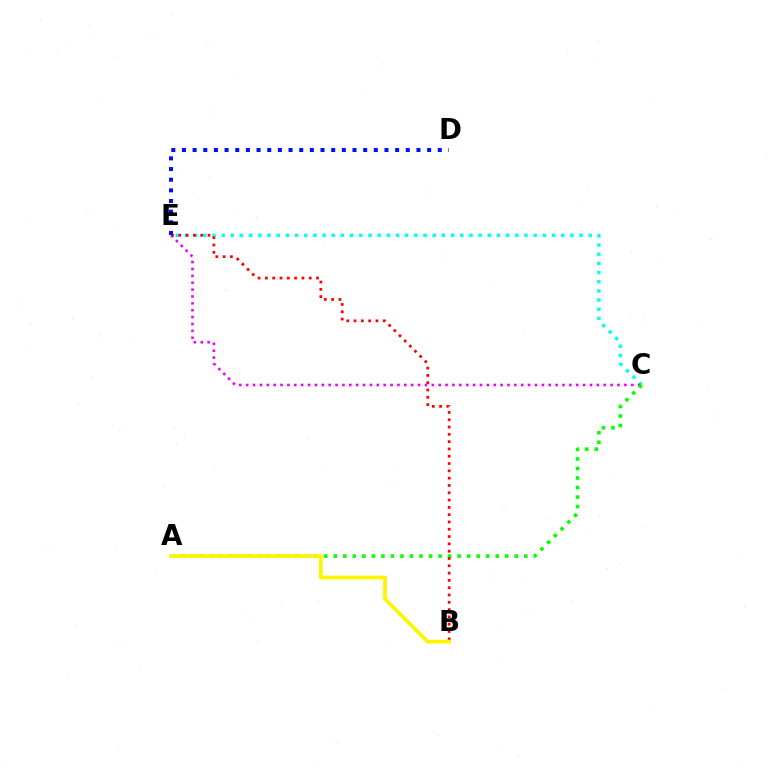{('C', 'E'): [{'color': '#00fff6', 'line_style': 'dotted', 'thickness': 2.49}, {'color': '#ee00ff', 'line_style': 'dotted', 'thickness': 1.87}], ('A', 'C'): [{'color': '#08ff00', 'line_style': 'dotted', 'thickness': 2.59}], ('B', 'E'): [{'color': '#ff0000', 'line_style': 'dotted', 'thickness': 1.98}], ('A', 'B'): [{'color': '#fcf500', 'line_style': 'solid', 'thickness': 2.71}], ('D', 'E'): [{'color': '#0010ff', 'line_style': 'dotted', 'thickness': 2.9}]}